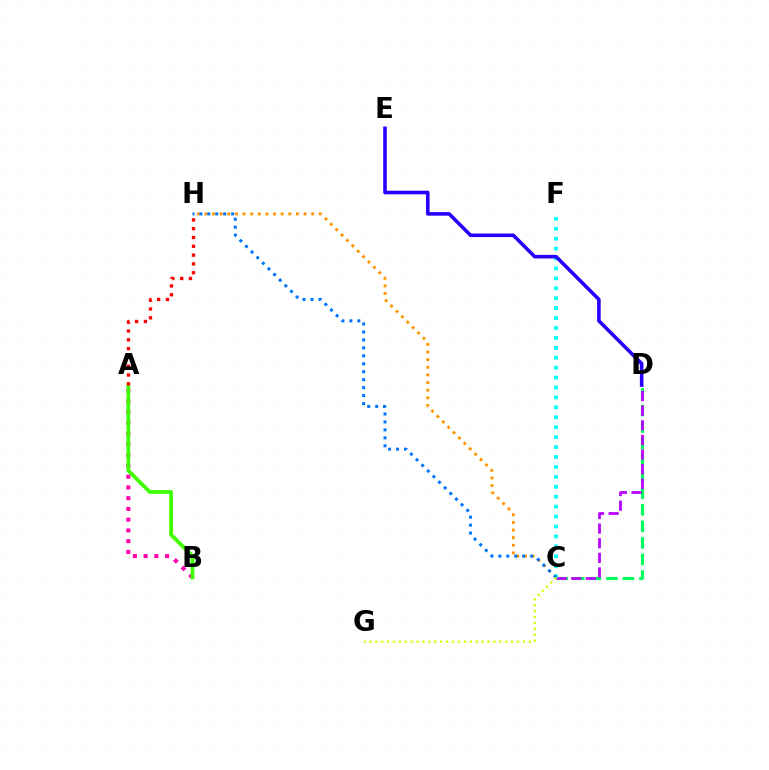{('C', 'D'): [{'color': '#00ff5c', 'line_style': 'dashed', 'thickness': 2.25}, {'color': '#b900ff', 'line_style': 'dashed', 'thickness': 1.99}], ('C', 'F'): [{'color': '#00fff6', 'line_style': 'dotted', 'thickness': 2.7}], ('C', 'H'): [{'color': '#ff9400', 'line_style': 'dotted', 'thickness': 2.07}, {'color': '#0074ff', 'line_style': 'dotted', 'thickness': 2.16}], ('A', 'B'): [{'color': '#ff00ac', 'line_style': 'dotted', 'thickness': 2.92}, {'color': '#3dff00', 'line_style': 'solid', 'thickness': 2.69}], ('D', 'E'): [{'color': '#2500ff', 'line_style': 'solid', 'thickness': 2.58}], ('C', 'G'): [{'color': '#d1ff00', 'line_style': 'dotted', 'thickness': 1.61}], ('A', 'H'): [{'color': '#ff0000', 'line_style': 'dotted', 'thickness': 2.39}]}